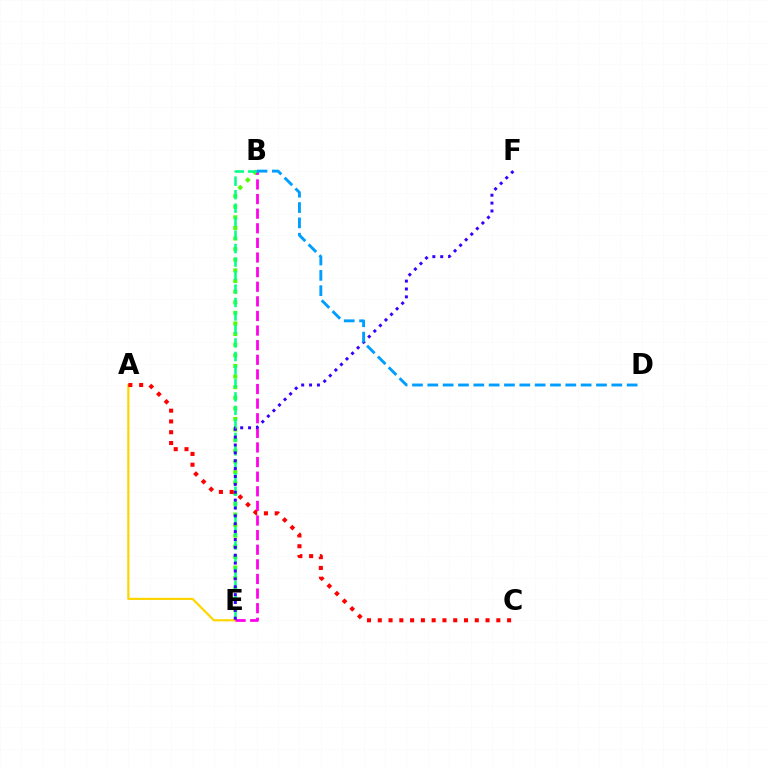{('B', 'E'): [{'color': '#4fff00', 'line_style': 'dotted', 'thickness': 2.88}, {'color': '#ff00ed', 'line_style': 'dashed', 'thickness': 1.98}, {'color': '#00ff86', 'line_style': 'dashed', 'thickness': 1.83}], ('A', 'E'): [{'color': '#ffd500', 'line_style': 'solid', 'thickness': 1.58}], ('E', 'F'): [{'color': '#3700ff', 'line_style': 'dotted', 'thickness': 2.14}], ('A', 'C'): [{'color': '#ff0000', 'line_style': 'dotted', 'thickness': 2.93}], ('B', 'D'): [{'color': '#009eff', 'line_style': 'dashed', 'thickness': 2.08}]}